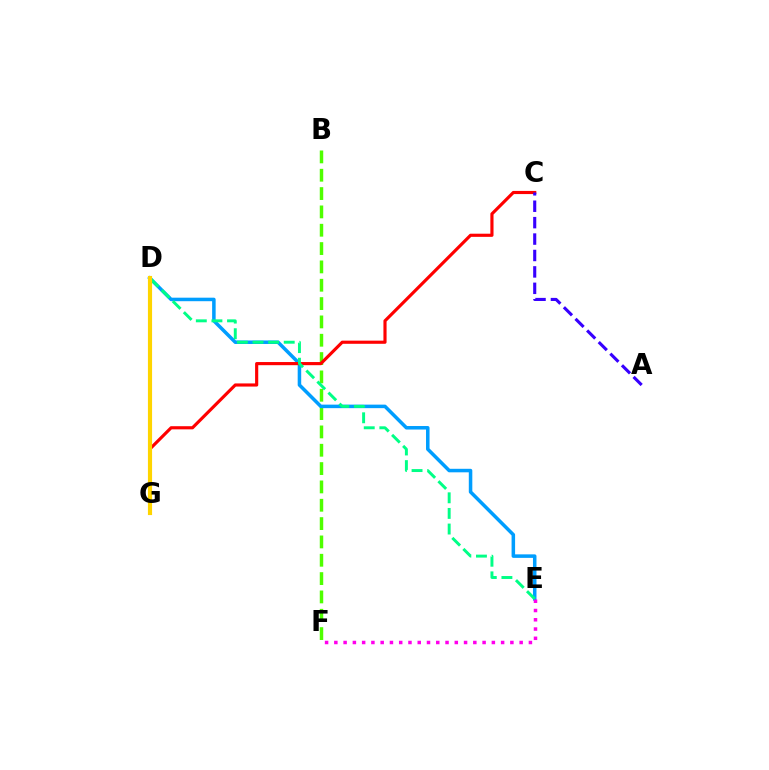{('B', 'F'): [{'color': '#4fff00', 'line_style': 'dashed', 'thickness': 2.49}], ('D', 'E'): [{'color': '#009eff', 'line_style': 'solid', 'thickness': 2.53}, {'color': '#00ff86', 'line_style': 'dashed', 'thickness': 2.12}], ('C', 'G'): [{'color': '#ff0000', 'line_style': 'solid', 'thickness': 2.27}], ('E', 'F'): [{'color': '#ff00ed', 'line_style': 'dotted', 'thickness': 2.52}], ('D', 'G'): [{'color': '#ffd500', 'line_style': 'solid', 'thickness': 2.99}], ('A', 'C'): [{'color': '#3700ff', 'line_style': 'dashed', 'thickness': 2.23}]}